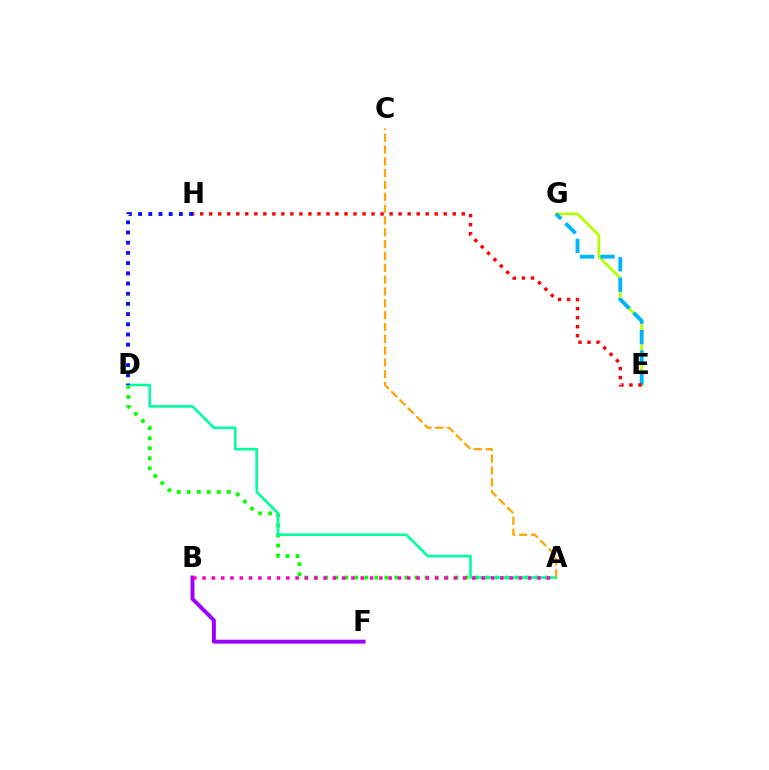{('A', 'D'): [{'color': '#08ff00', 'line_style': 'dotted', 'thickness': 2.72}, {'color': '#00ff9d', 'line_style': 'solid', 'thickness': 1.88}], ('B', 'F'): [{'color': '#9b00ff', 'line_style': 'solid', 'thickness': 2.81}], ('E', 'G'): [{'color': '#b3ff00', 'line_style': 'solid', 'thickness': 1.98}, {'color': '#00b5ff', 'line_style': 'dashed', 'thickness': 2.77}], ('E', 'H'): [{'color': '#ff0000', 'line_style': 'dotted', 'thickness': 2.45}], ('D', 'H'): [{'color': '#0010ff', 'line_style': 'dotted', 'thickness': 2.77}], ('A', 'C'): [{'color': '#ffa500', 'line_style': 'dashed', 'thickness': 1.61}], ('A', 'B'): [{'color': '#ff00bd', 'line_style': 'dotted', 'thickness': 2.53}]}